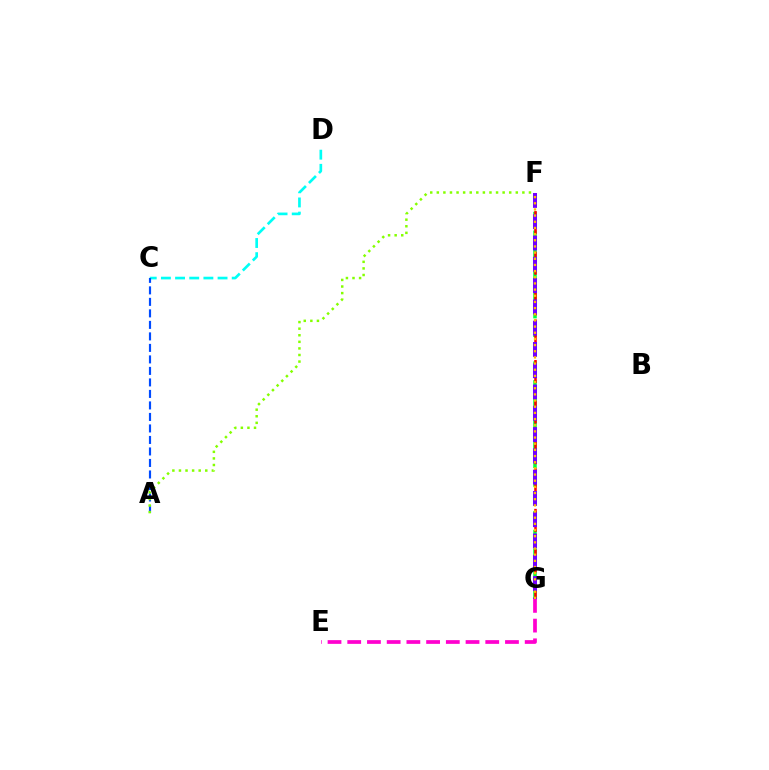{('F', 'G'): [{'color': '#00ff39', 'line_style': 'dashed', 'thickness': 2.54}, {'color': '#ff0000', 'line_style': 'dashed', 'thickness': 1.84}, {'color': '#7200ff', 'line_style': 'dashed', 'thickness': 2.89}, {'color': '#ffbd00', 'line_style': 'dotted', 'thickness': 1.68}], ('C', 'D'): [{'color': '#00fff6', 'line_style': 'dashed', 'thickness': 1.92}], ('E', 'G'): [{'color': '#ff00cf', 'line_style': 'dashed', 'thickness': 2.68}], ('A', 'C'): [{'color': '#004bff', 'line_style': 'dashed', 'thickness': 1.56}], ('A', 'F'): [{'color': '#84ff00', 'line_style': 'dotted', 'thickness': 1.79}]}